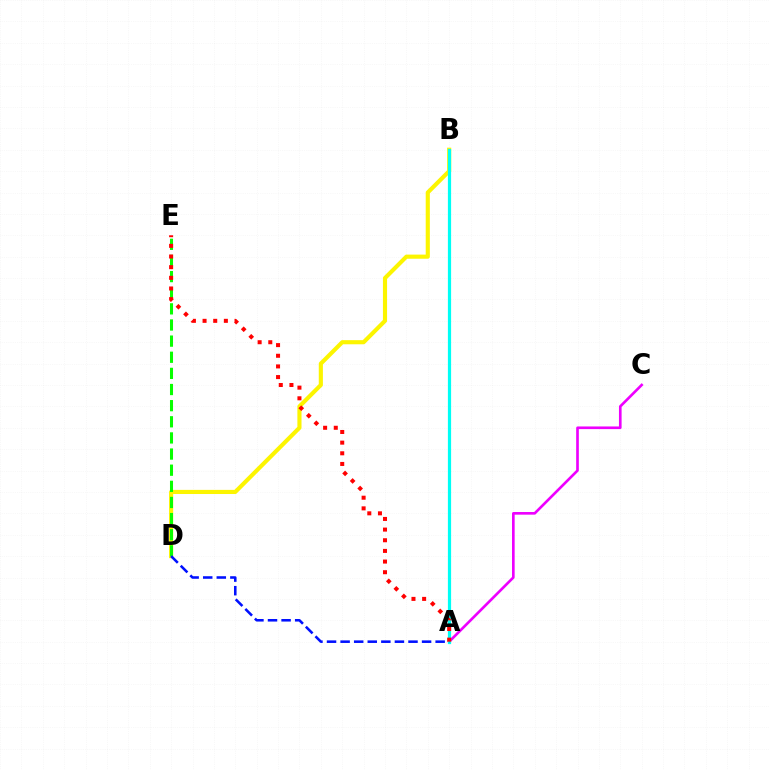{('B', 'D'): [{'color': '#fcf500', 'line_style': 'solid', 'thickness': 2.97}], ('A', 'C'): [{'color': '#ee00ff', 'line_style': 'solid', 'thickness': 1.91}], ('A', 'B'): [{'color': '#00fff6', 'line_style': 'solid', 'thickness': 2.31}], ('D', 'E'): [{'color': '#08ff00', 'line_style': 'dashed', 'thickness': 2.19}], ('A', 'E'): [{'color': '#ff0000', 'line_style': 'dotted', 'thickness': 2.89}], ('A', 'D'): [{'color': '#0010ff', 'line_style': 'dashed', 'thickness': 1.84}]}